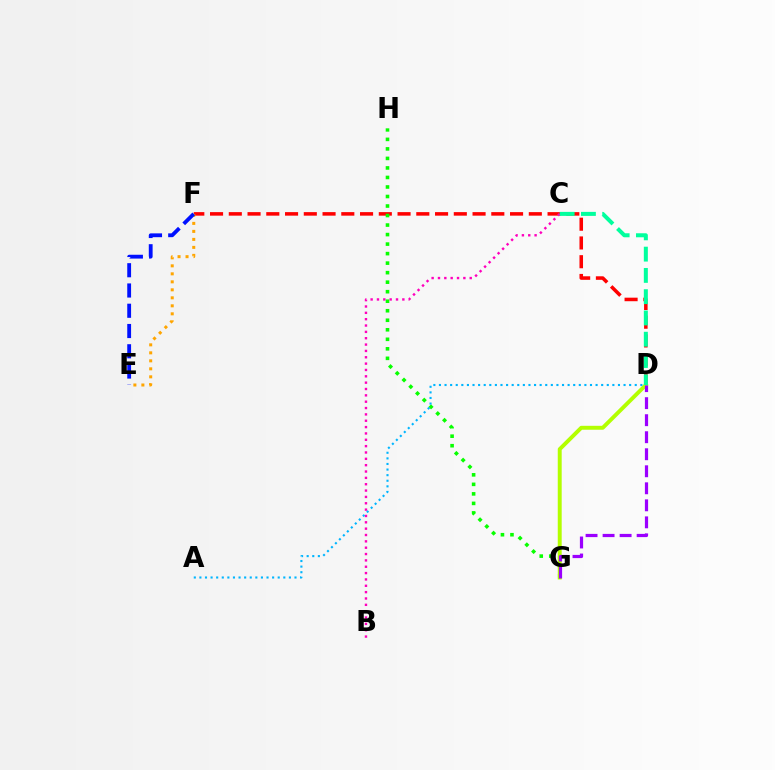{('D', 'F'): [{'color': '#ff0000', 'line_style': 'dashed', 'thickness': 2.55}], ('E', 'F'): [{'color': '#ffa500', 'line_style': 'dotted', 'thickness': 2.17}, {'color': '#0010ff', 'line_style': 'dashed', 'thickness': 2.75}], ('B', 'C'): [{'color': '#ff00bd', 'line_style': 'dotted', 'thickness': 1.72}], ('G', 'H'): [{'color': '#08ff00', 'line_style': 'dotted', 'thickness': 2.59}], ('D', 'G'): [{'color': '#b3ff00', 'line_style': 'solid', 'thickness': 2.83}, {'color': '#9b00ff', 'line_style': 'dashed', 'thickness': 2.31}], ('C', 'D'): [{'color': '#00ff9d', 'line_style': 'dashed', 'thickness': 2.89}], ('A', 'D'): [{'color': '#00b5ff', 'line_style': 'dotted', 'thickness': 1.52}]}